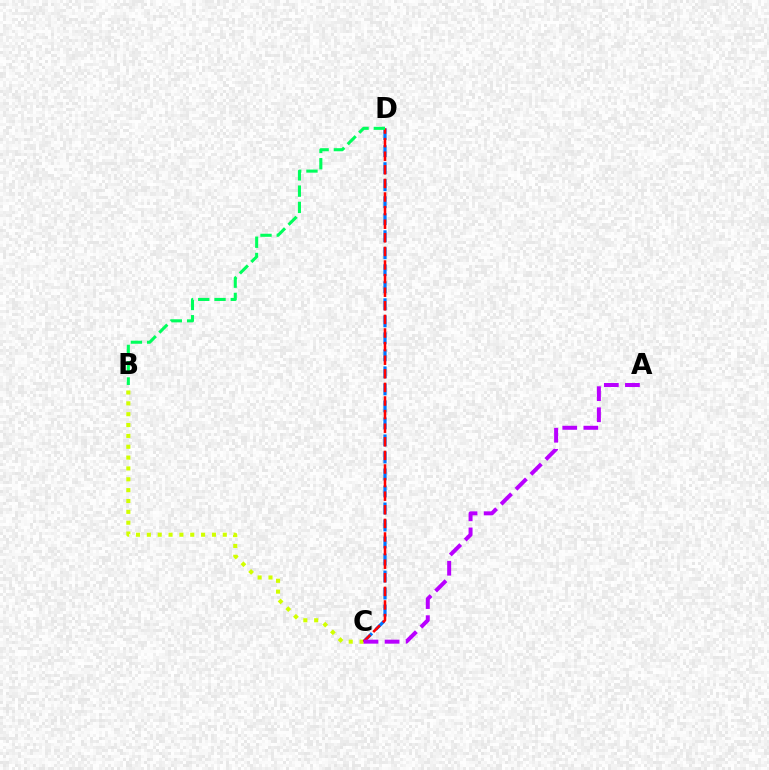{('C', 'D'): [{'color': '#0074ff', 'line_style': 'dashed', 'thickness': 2.31}, {'color': '#ff0000', 'line_style': 'dashed', 'thickness': 1.85}], ('B', 'C'): [{'color': '#d1ff00', 'line_style': 'dotted', 'thickness': 2.95}], ('A', 'C'): [{'color': '#b900ff', 'line_style': 'dashed', 'thickness': 2.87}], ('B', 'D'): [{'color': '#00ff5c', 'line_style': 'dashed', 'thickness': 2.21}]}